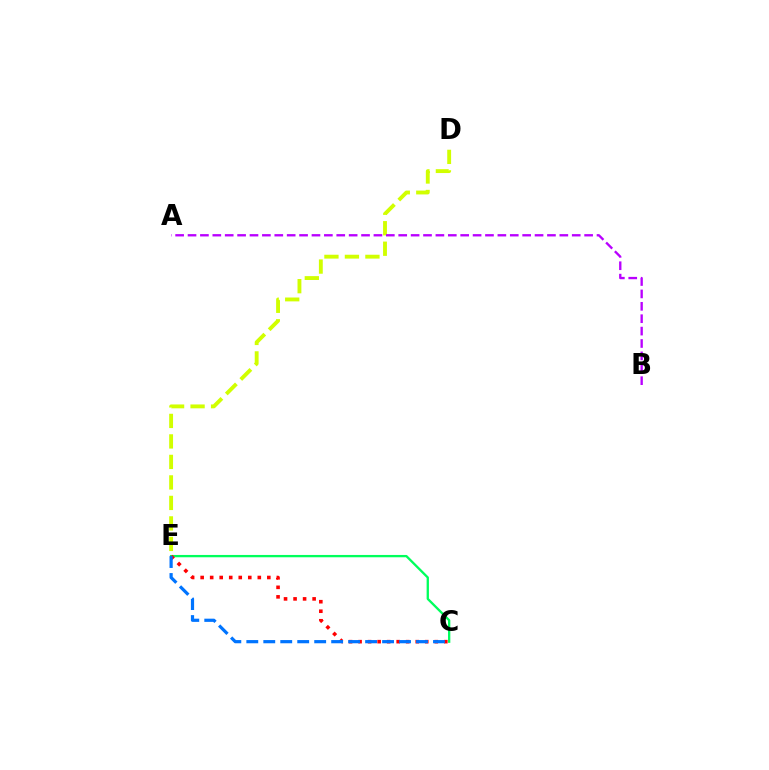{('C', 'E'): [{'color': '#00ff5c', 'line_style': 'solid', 'thickness': 1.67}, {'color': '#ff0000', 'line_style': 'dotted', 'thickness': 2.59}, {'color': '#0074ff', 'line_style': 'dashed', 'thickness': 2.31}], ('D', 'E'): [{'color': '#d1ff00', 'line_style': 'dashed', 'thickness': 2.78}], ('A', 'B'): [{'color': '#b900ff', 'line_style': 'dashed', 'thickness': 1.68}]}